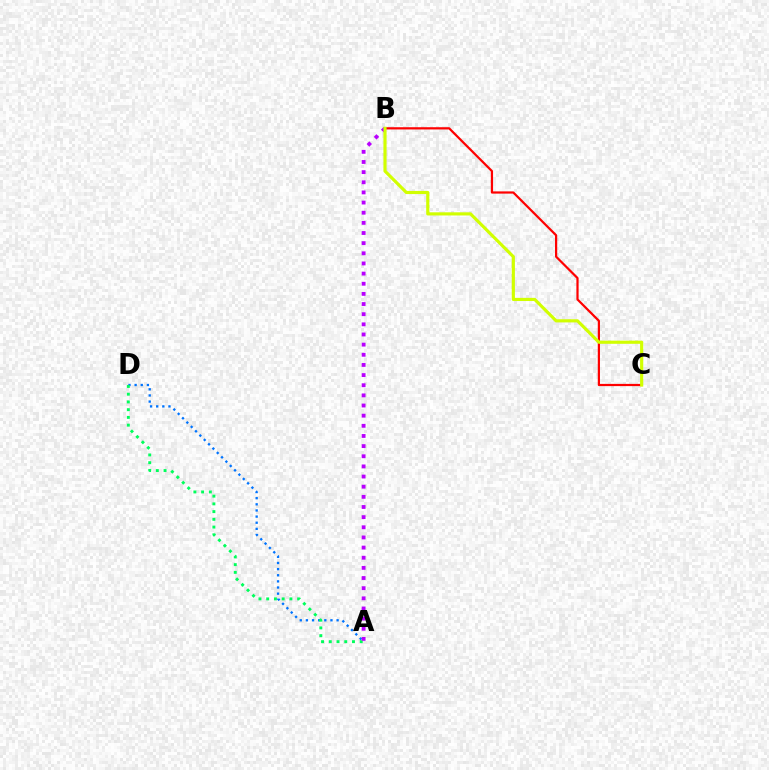{('B', 'C'): [{'color': '#ff0000', 'line_style': 'solid', 'thickness': 1.6}, {'color': '#d1ff00', 'line_style': 'solid', 'thickness': 2.28}], ('A', 'D'): [{'color': '#0074ff', 'line_style': 'dotted', 'thickness': 1.67}, {'color': '#00ff5c', 'line_style': 'dotted', 'thickness': 2.1}], ('A', 'B'): [{'color': '#b900ff', 'line_style': 'dotted', 'thickness': 2.76}]}